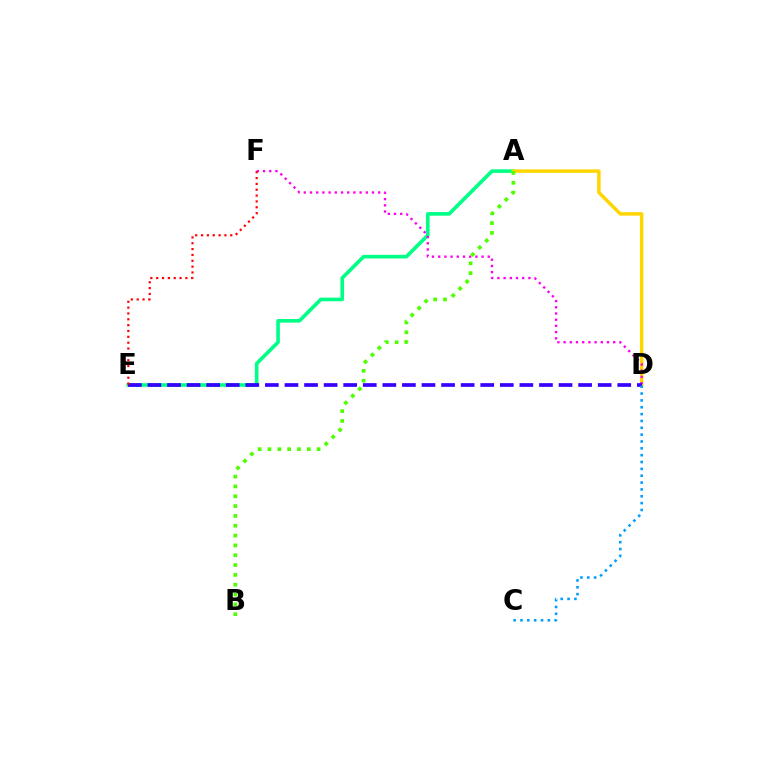{('A', 'E'): [{'color': '#00ff86', 'line_style': 'solid', 'thickness': 2.61}], ('A', 'D'): [{'color': '#ffd500', 'line_style': 'solid', 'thickness': 2.5}], ('D', 'F'): [{'color': '#ff00ed', 'line_style': 'dotted', 'thickness': 1.68}], ('D', 'E'): [{'color': '#3700ff', 'line_style': 'dashed', 'thickness': 2.66}], ('E', 'F'): [{'color': '#ff0000', 'line_style': 'dotted', 'thickness': 1.59}], ('A', 'B'): [{'color': '#4fff00', 'line_style': 'dotted', 'thickness': 2.67}], ('C', 'D'): [{'color': '#009eff', 'line_style': 'dotted', 'thickness': 1.86}]}